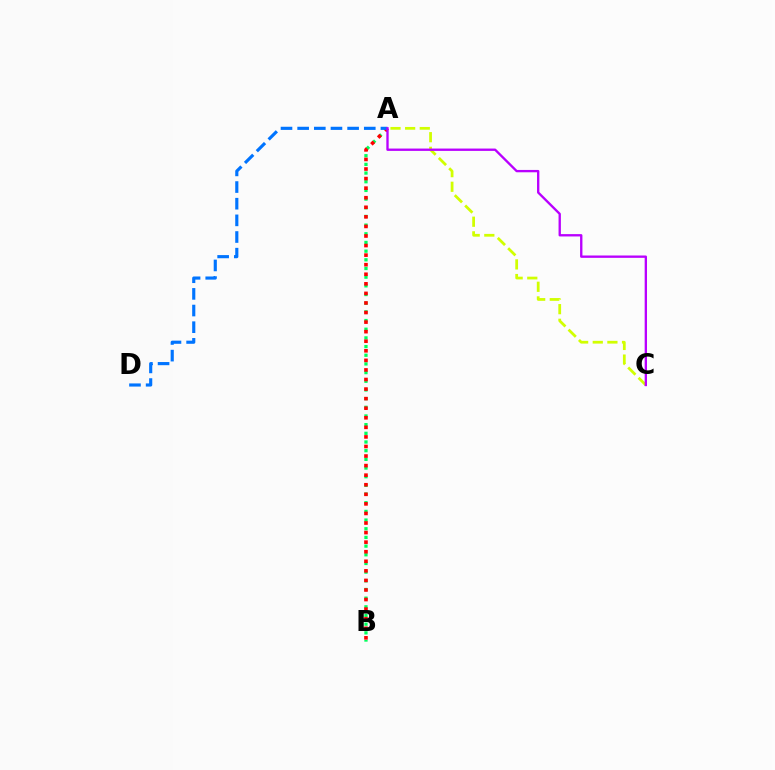{('A', 'B'): [{'color': '#00ff5c', 'line_style': 'dotted', 'thickness': 2.36}, {'color': '#ff0000', 'line_style': 'dotted', 'thickness': 2.6}], ('A', 'C'): [{'color': '#d1ff00', 'line_style': 'dashed', 'thickness': 1.99}, {'color': '#b900ff', 'line_style': 'solid', 'thickness': 1.69}], ('A', 'D'): [{'color': '#0074ff', 'line_style': 'dashed', 'thickness': 2.26}]}